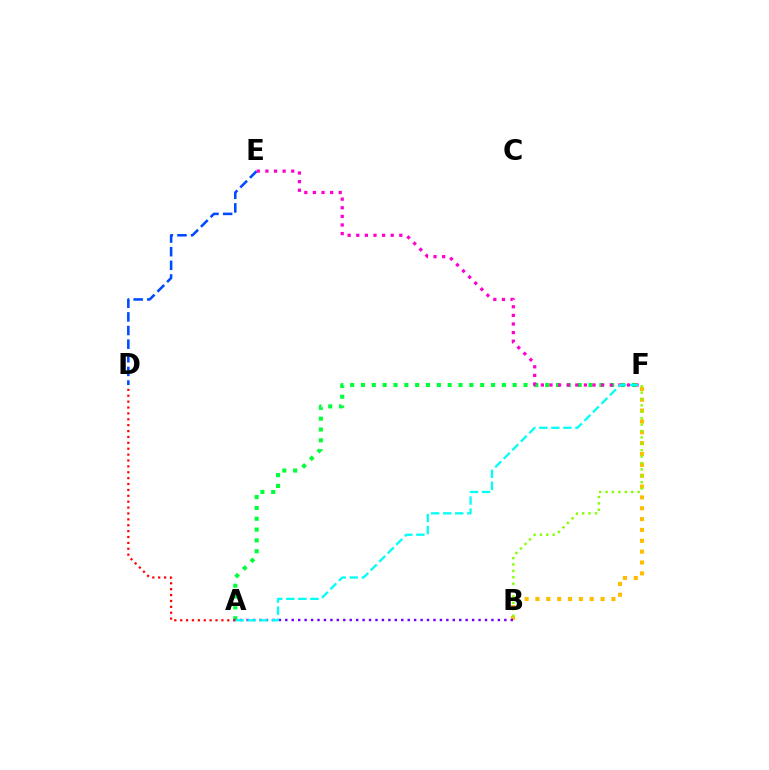{('B', 'F'): [{'color': '#ffbd00', 'line_style': 'dotted', 'thickness': 2.95}, {'color': '#84ff00', 'line_style': 'dotted', 'thickness': 1.74}], ('A', 'F'): [{'color': '#00ff39', 'line_style': 'dotted', 'thickness': 2.94}, {'color': '#00fff6', 'line_style': 'dashed', 'thickness': 1.64}], ('D', 'E'): [{'color': '#004bff', 'line_style': 'dashed', 'thickness': 1.85}], ('A', 'D'): [{'color': '#ff0000', 'line_style': 'dotted', 'thickness': 1.6}], ('A', 'B'): [{'color': '#7200ff', 'line_style': 'dotted', 'thickness': 1.75}], ('E', 'F'): [{'color': '#ff00cf', 'line_style': 'dotted', 'thickness': 2.34}]}